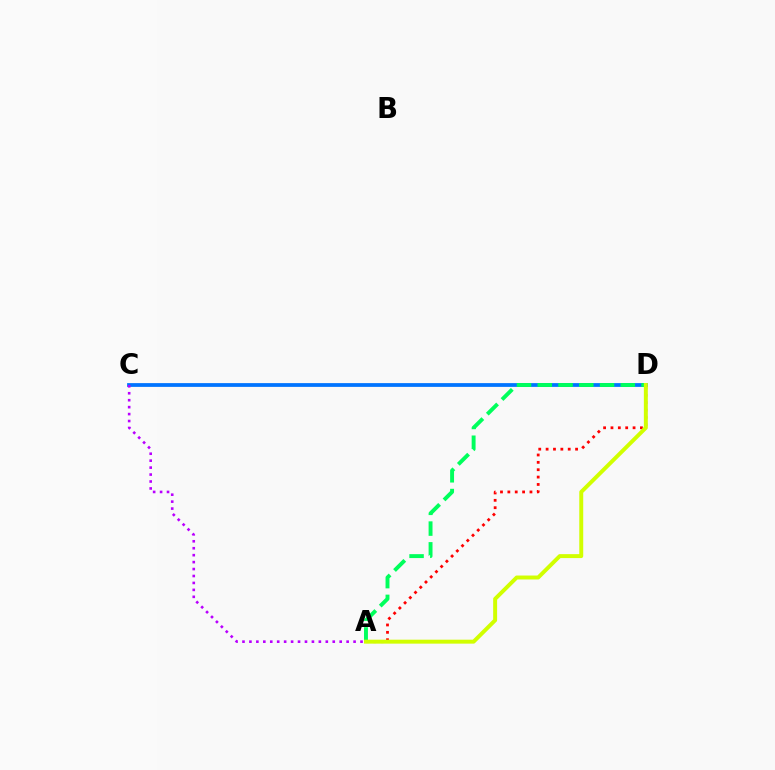{('C', 'D'): [{'color': '#0074ff', 'line_style': 'solid', 'thickness': 2.71}], ('A', 'C'): [{'color': '#b900ff', 'line_style': 'dotted', 'thickness': 1.89}], ('A', 'D'): [{'color': '#00ff5c', 'line_style': 'dashed', 'thickness': 2.82}, {'color': '#ff0000', 'line_style': 'dotted', 'thickness': 2.0}, {'color': '#d1ff00', 'line_style': 'solid', 'thickness': 2.84}]}